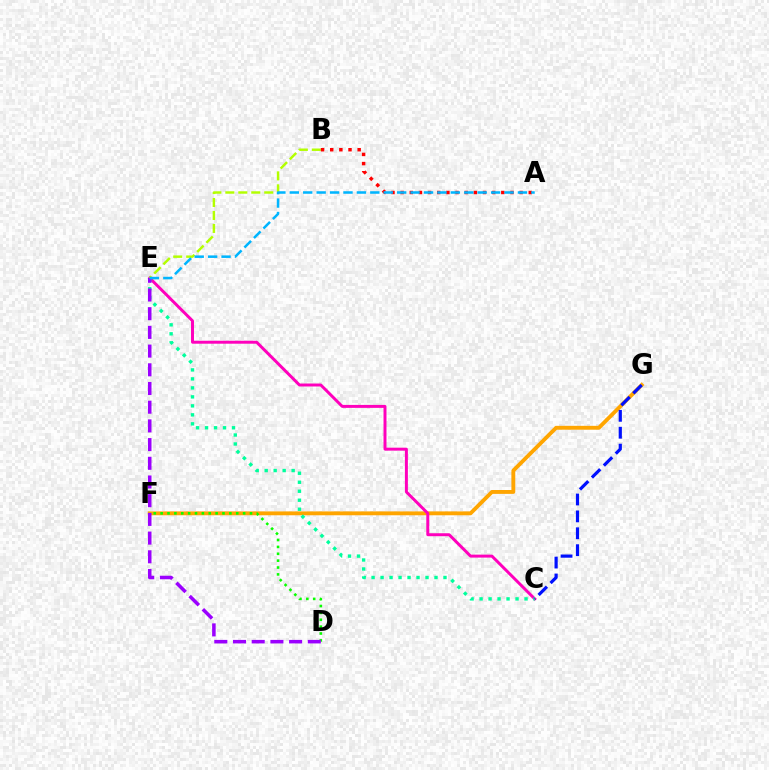{('F', 'G'): [{'color': '#ffa500', 'line_style': 'solid', 'thickness': 2.79}], ('C', 'E'): [{'color': '#ff00bd', 'line_style': 'solid', 'thickness': 2.13}, {'color': '#00ff9d', 'line_style': 'dotted', 'thickness': 2.44}], ('D', 'F'): [{'color': '#08ff00', 'line_style': 'dotted', 'thickness': 1.87}], ('C', 'G'): [{'color': '#0010ff', 'line_style': 'dashed', 'thickness': 2.3}], ('B', 'E'): [{'color': '#b3ff00', 'line_style': 'dashed', 'thickness': 1.76}], ('D', 'E'): [{'color': '#9b00ff', 'line_style': 'dashed', 'thickness': 2.54}], ('A', 'B'): [{'color': '#ff0000', 'line_style': 'dotted', 'thickness': 2.49}], ('A', 'E'): [{'color': '#00b5ff', 'line_style': 'dashed', 'thickness': 1.82}]}